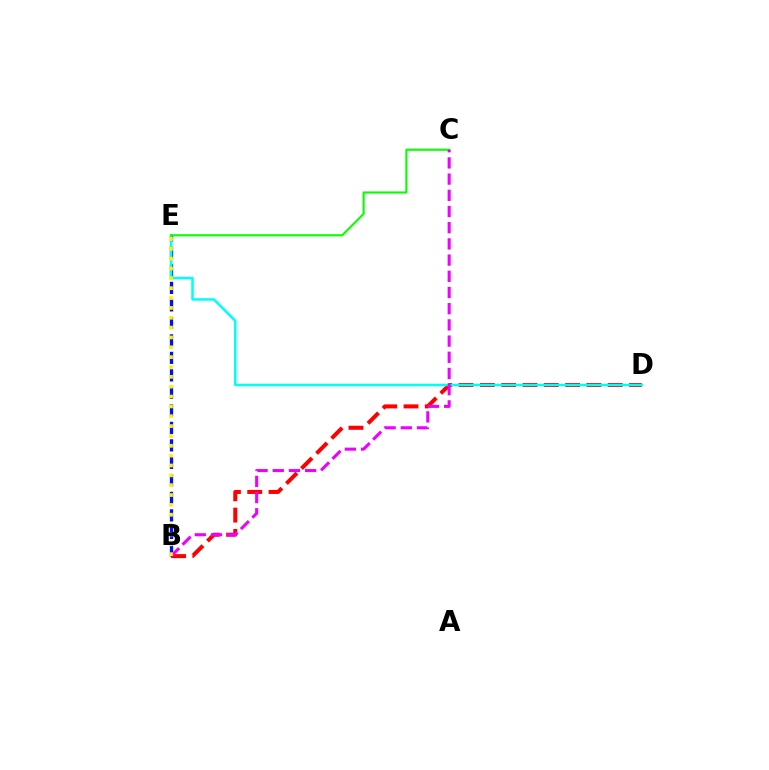{('B', 'E'): [{'color': '#0010ff', 'line_style': 'dashed', 'thickness': 2.38}, {'color': '#fcf500', 'line_style': 'dotted', 'thickness': 2.68}], ('B', 'D'): [{'color': '#ff0000', 'line_style': 'dashed', 'thickness': 2.89}], ('D', 'E'): [{'color': '#00fff6', 'line_style': 'solid', 'thickness': 1.81}], ('C', 'E'): [{'color': '#08ff00', 'line_style': 'solid', 'thickness': 1.53}], ('B', 'C'): [{'color': '#ee00ff', 'line_style': 'dashed', 'thickness': 2.2}]}